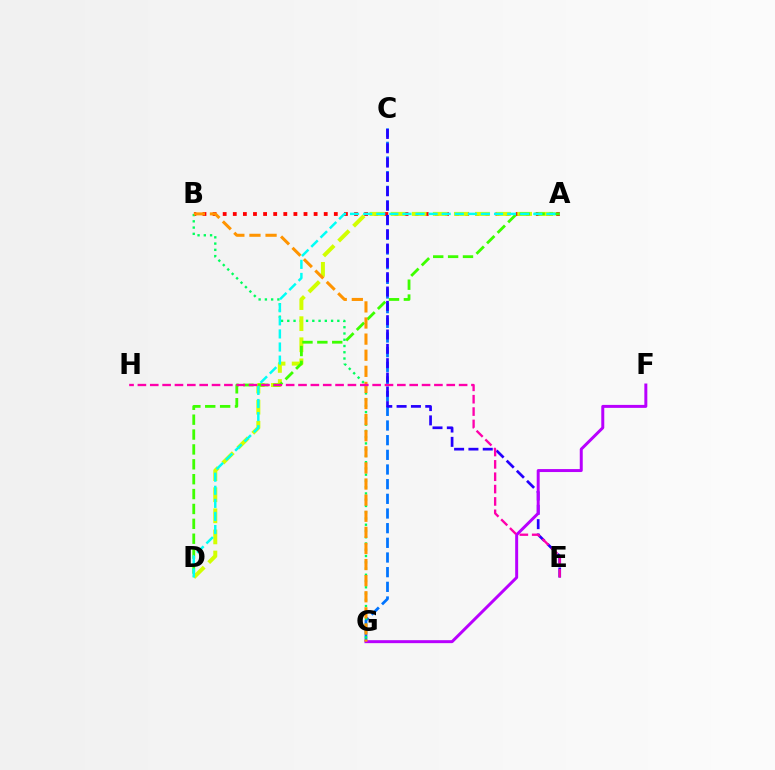{('C', 'G'): [{'color': '#0074ff', 'line_style': 'dashed', 'thickness': 1.99}], ('A', 'B'): [{'color': '#ff0000', 'line_style': 'dotted', 'thickness': 2.75}], ('B', 'G'): [{'color': '#00ff5c', 'line_style': 'dotted', 'thickness': 1.7}, {'color': '#ff9400', 'line_style': 'dashed', 'thickness': 2.19}], ('A', 'D'): [{'color': '#d1ff00', 'line_style': 'dashed', 'thickness': 2.87}, {'color': '#3dff00', 'line_style': 'dashed', 'thickness': 2.02}, {'color': '#00fff6', 'line_style': 'dashed', 'thickness': 1.78}], ('C', 'E'): [{'color': '#2500ff', 'line_style': 'dashed', 'thickness': 1.95}], ('F', 'G'): [{'color': '#b900ff', 'line_style': 'solid', 'thickness': 2.14}], ('E', 'H'): [{'color': '#ff00ac', 'line_style': 'dashed', 'thickness': 1.68}]}